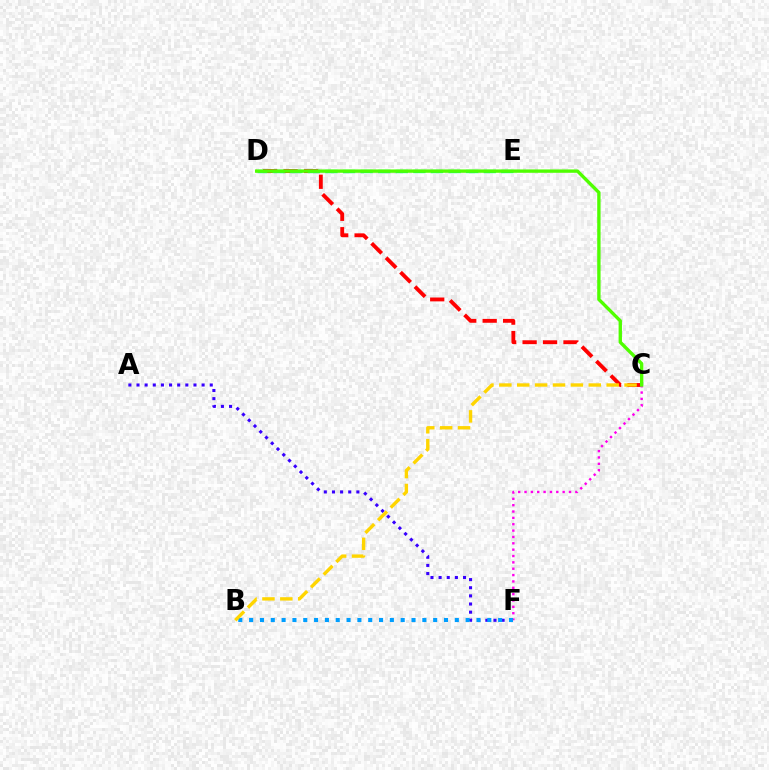{('C', 'D'): [{'color': '#ff0000', 'line_style': 'dashed', 'thickness': 2.78}, {'color': '#4fff00', 'line_style': 'solid', 'thickness': 2.42}], ('C', 'F'): [{'color': '#ff00ed', 'line_style': 'dotted', 'thickness': 1.73}], ('A', 'F'): [{'color': '#3700ff', 'line_style': 'dotted', 'thickness': 2.21}], ('B', 'F'): [{'color': '#009eff', 'line_style': 'dotted', 'thickness': 2.94}], ('D', 'E'): [{'color': '#00ff86', 'line_style': 'dashed', 'thickness': 2.39}], ('B', 'C'): [{'color': '#ffd500', 'line_style': 'dashed', 'thickness': 2.43}]}